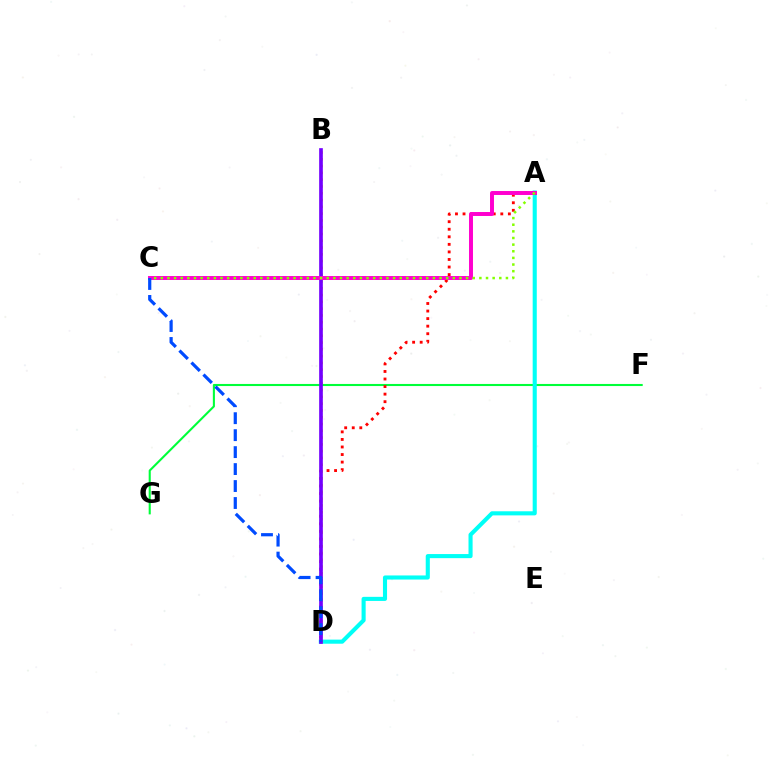{('F', 'G'): [{'color': '#00ff39', 'line_style': 'solid', 'thickness': 1.51}], ('A', 'D'): [{'color': '#00fff6', 'line_style': 'solid', 'thickness': 2.95}, {'color': '#ff0000', 'line_style': 'dotted', 'thickness': 2.05}], ('B', 'D'): [{'color': '#ffbd00', 'line_style': 'dotted', 'thickness': 1.84}, {'color': '#7200ff', 'line_style': 'solid', 'thickness': 2.64}], ('A', 'C'): [{'color': '#ff00cf', 'line_style': 'solid', 'thickness': 2.85}, {'color': '#84ff00', 'line_style': 'dotted', 'thickness': 1.8}], ('C', 'D'): [{'color': '#004bff', 'line_style': 'dashed', 'thickness': 2.3}]}